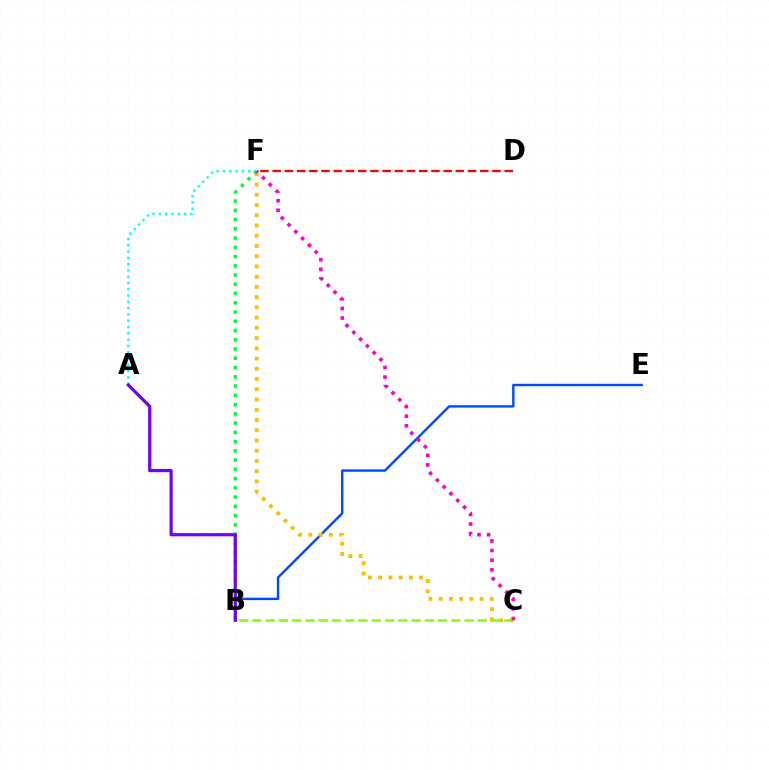{('A', 'F'): [{'color': '#00fff6', 'line_style': 'dotted', 'thickness': 1.71}], ('B', 'E'): [{'color': '#004bff', 'line_style': 'solid', 'thickness': 1.74}], ('C', 'F'): [{'color': '#ffbd00', 'line_style': 'dotted', 'thickness': 2.78}, {'color': '#ff00cf', 'line_style': 'dotted', 'thickness': 2.61}], ('B', 'F'): [{'color': '#00ff39', 'line_style': 'dotted', 'thickness': 2.51}], ('B', 'C'): [{'color': '#84ff00', 'line_style': 'dashed', 'thickness': 1.8}], ('A', 'B'): [{'color': '#7200ff', 'line_style': 'solid', 'thickness': 2.31}], ('D', 'F'): [{'color': '#ff0000', 'line_style': 'dashed', 'thickness': 1.66}]}